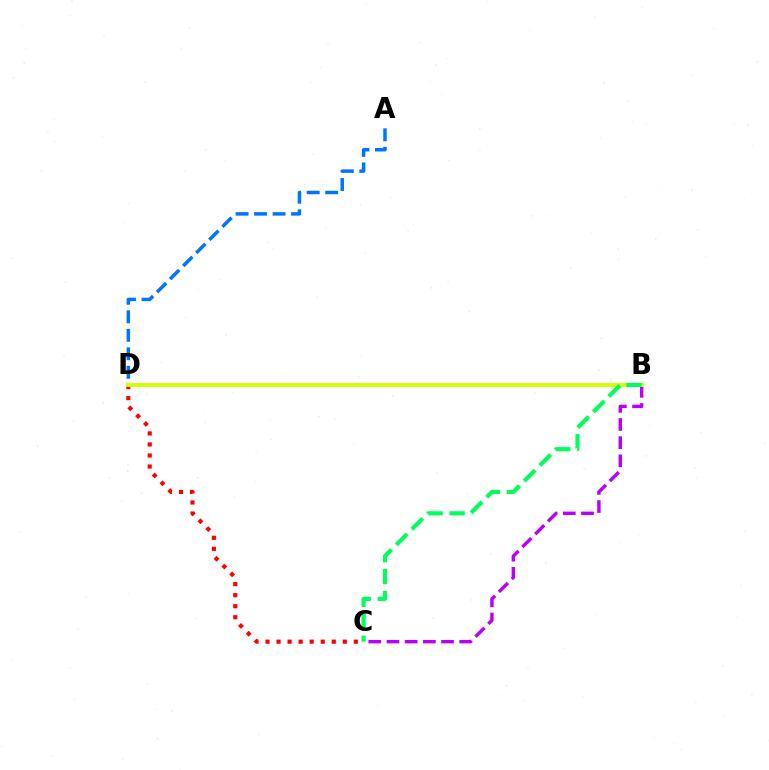{('B', 'C'): [{'color': '#b900ff', 'line_style': 'dashed', 'thickness': 2.47}, {'color': '#00ff5c', 'line_style': 'dashed', 'thickness': 3.0}], ('A', 'D'): [{'color': '#0074ff', 'line_style': 'dashed', 'thickness': 2.51}], ('C', 'D'): [{'color': '#ff0000', 'line_style': 'dotted', 'thickness': 3.0}], ('B', 'D'): [{'color': '#d1ff00', 'line_style': 'solid', 'thickness': 2.81}]}